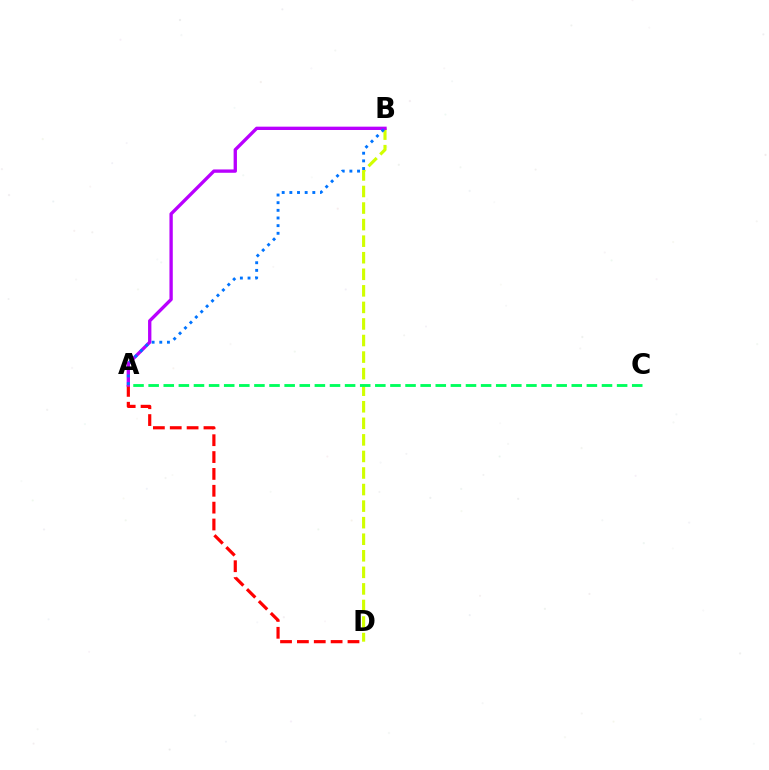{('B', 'D'): [{'color': '#d1ff00', 'line_style': 'dashed', 'thickness': 2.25}], ('A', 'D'): [{'color': '#ff0000', 'line_style': 'dashed', 'thickness': 2.29}], ('A', 'B'): [{'color': '#b900ff', 'line_style': 'solid', 'thickness': 2.4}, {'color': '#0074ff', 'line_style': 'dotted', 'thickness': 2.08}], ('A', 'C'): [{'color': '#00ff5c', 'line_style': 'dashed', 'thickness': 2.05}]}